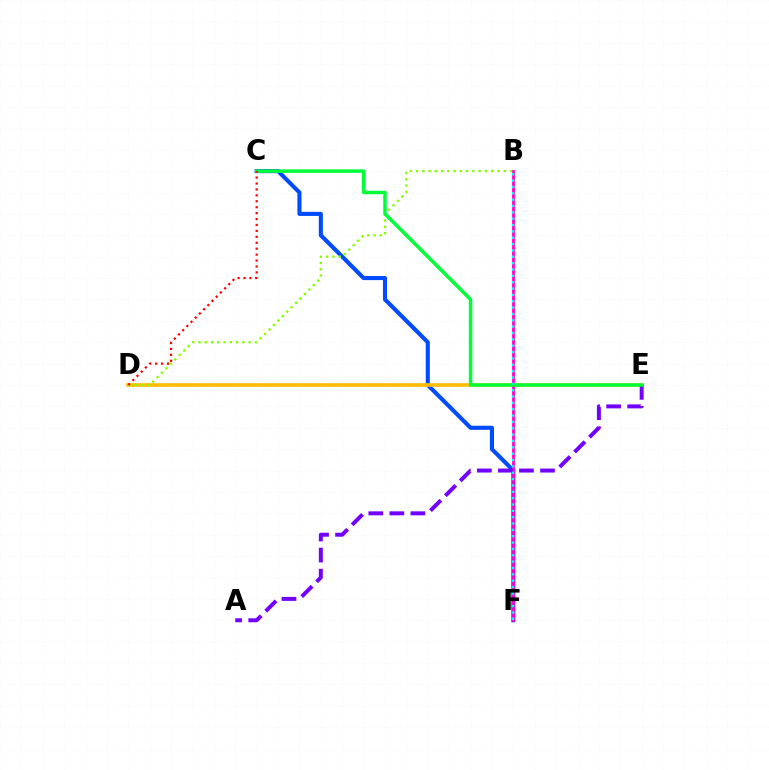{('C', 'F'): [{'color': '#004bff', 'line_style': 'solid', 'thickness': 2.95}], ('D', 'E'): [{'color': '#ffbd00', 'line_style': 'solid', 'thickness': 2.6}], ('B', 'F'): [{'color': '#ff00cf', 'line_style': 'solid', 'thickness': 2.03}, {'color': '#00fff6', 'line_style': 'dotted', 'thickness': 1.73}], ('A', 'E'): [{'color': '#7200ff', 'line_style': 'dashed', 'thickness': 2.86}], ('B', 'D'): [{'color': '#84ff00', 'line_style': 'dotted', 'thickness': 1.7}], ('C', 'E'): [{'color': '#00ff39', 'line_style': 'solid', 'thickness': 2.52}], ('C', 'D'): [{'color': '#ff0000', 'line_style': 'dotted', 'thickness': 1.61}]}